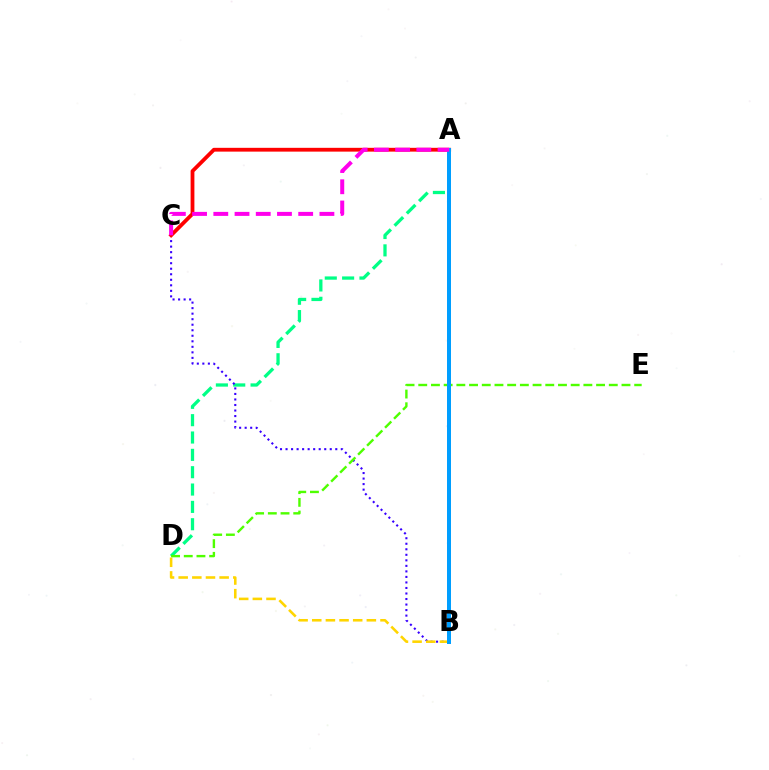{('A', 'D'): [{'color': '#00ff86', 'line_style': 'dashed', 'thickness': 2.36}], ('B', 'C'): [{'color': '#3700ff', 'line_style': 'dotted', 'thickness': 1.5}], ('B', 'D'): [{'color': '#ffd500', 'line_style': 'dashed', 'thickness': 1.85}], ('A', 'C'): [{'color': '#ff0000', 'line_style': 'solid', 'thickness': 2.74}, {'color': '#ff00ed', 'line_style': 'dashed', 'thickness': 2.88}], ('D', 'E'): [{'color': '#4fff00', 'line_style': 'dashed', 'thickness': 1.73}], ('A', 'B'): [{'color': '#009eff', 'line_style': 'solid', 'thickness': 2.88}]}